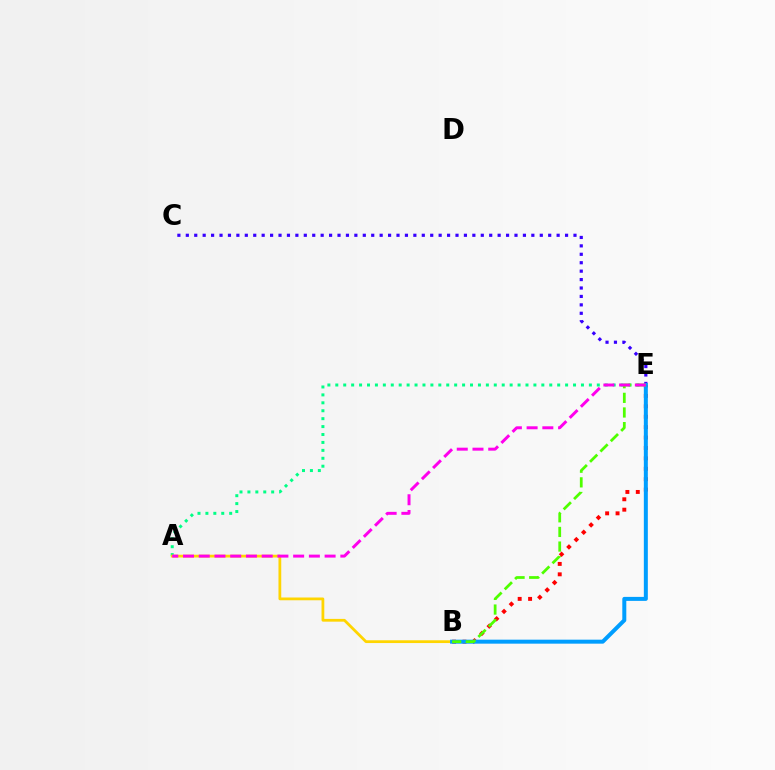{('B', 'E'): [{'color': '#ff0000', 'line_style': 'dotted', 'thickness': 2.83}, {'color': '#009eff', 'line_style': 'solid', 'thickness': 2.88}, {'color': '#4fff00', 'line_style': 'dashed', 'thickness': 1.99}], ('C', 'E'): [{'color': '#3700ff', 'line_style': 'dotted', 'thickness': 2.29}], ('A', 'E'): [{'color': '#00ff86', 'line_style': 'dotted', 'thickness': 2.15}, {'color': '#ff00ed', 'line_style': 'dashed', 'thickness': 2.14}], ('A', 'B'): [{'color': '#ffd500', 'line_style': 'solid', 'thickness': 1.99}]}